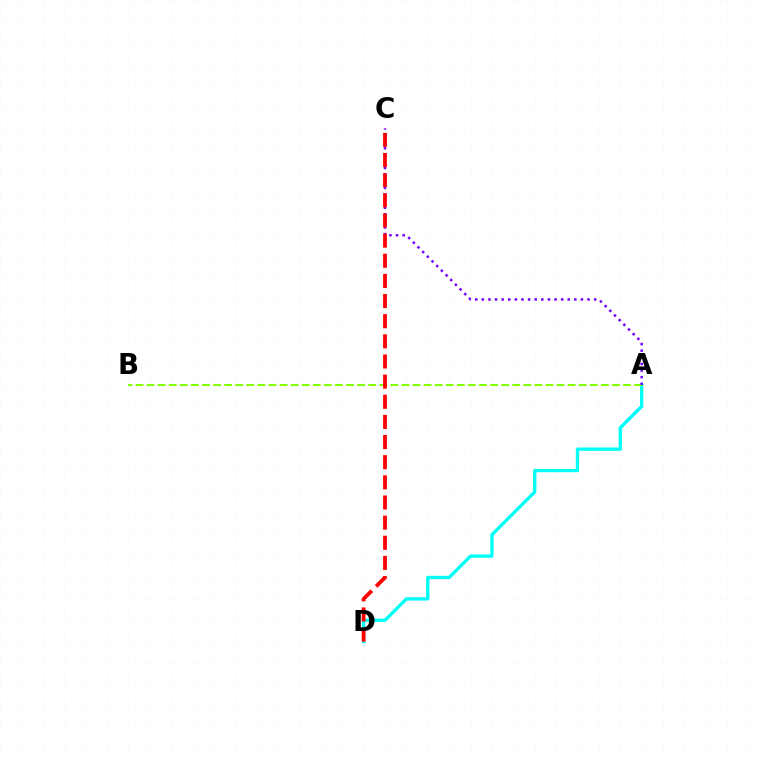{('A', 'D'): [{'color': '#00fff6', 'line_style': 'solid', 'thickness': 2.4}], ('A', 'B'): [{'color': '#84ff00', 'line_style': 'dashed', 'thickness': 1.51}], ('A', 'C'): [{'color': '#7200ff', 'line_style': 'dotted', 'thickness': 1.8}], ('C', 'D'): [{'color': '#ff0000', 'line_style': 'dashed', 'thickness': 2.74}]}